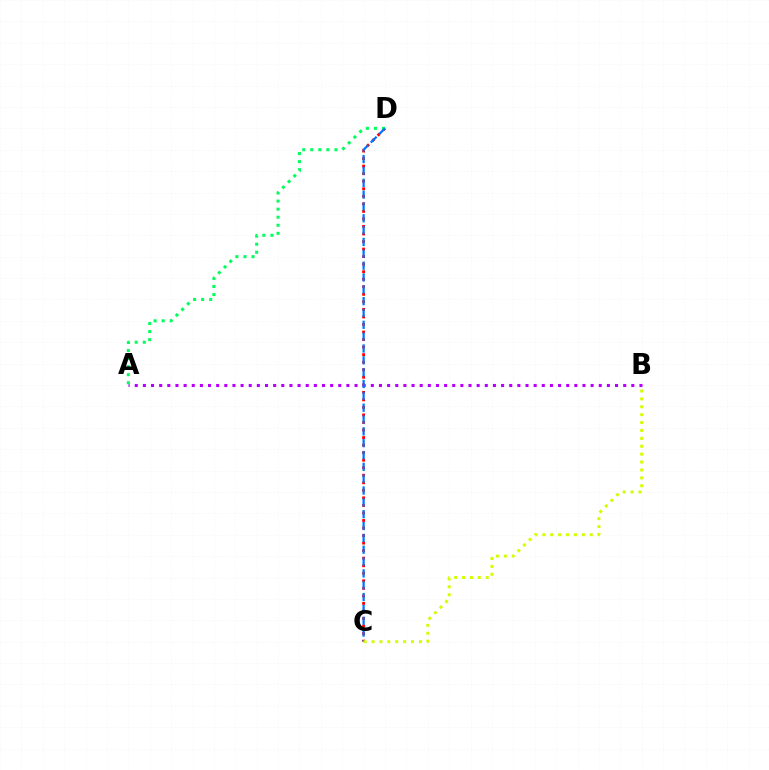{('C', 'D'): [{'color': '#ff0000', 'line_style': 'dotted', 'thickness': 2.05}, {'color': '#0074ff', 'line_style': 'dashed', 'thickness': 1.61}], ('A', 'B'): [{'color': '#b900ff', 'line_style': 'dotted', 'thickness': 2.21}], ('A', 'D'): [{'color': '#00ff5c', 'line_style': 'dotted', 'thickness': 2.19}], ('B', 'C'): [{'color': '#d1ff00', 'line_style': 'dotted', 'thickness': 2.15}]}